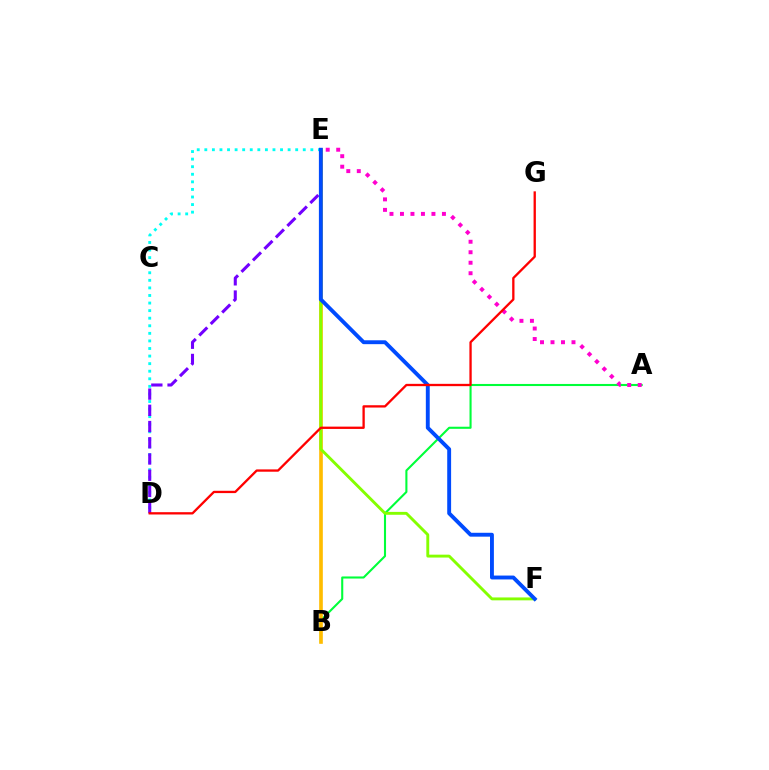{('A', 'B'): [{'color': '#00ff39', 'line_style': 'solid', 'thickness': 1.51}], ('D', 'E'): [{'color': '#00fff6', 'line_style': 'dotted', 'thickness': 2.06}, {'color': '#7200ff', 'line_style': 'dashed', 'thickness': 2.2}], ('B', 'E'): [{'color': '#ffbd00', 'line_style': 'solid', 'thickness': 2.62}], ('E', 'F'): [{'color': '#84ff00', 'line_style': 'solid', 'thickness': 2.08}, {'color': '#004bff', 'line_style': 'solid', 'thickness': 2.8}], ('A', 'E'): [{'color': '#ff00cf', 'line_style': 'dotted', 'thickness': 2.85}], ('D', 'G'): [{'color': '#ff0000', 'line_style': 'solid', 'thickness': 1.66}]}